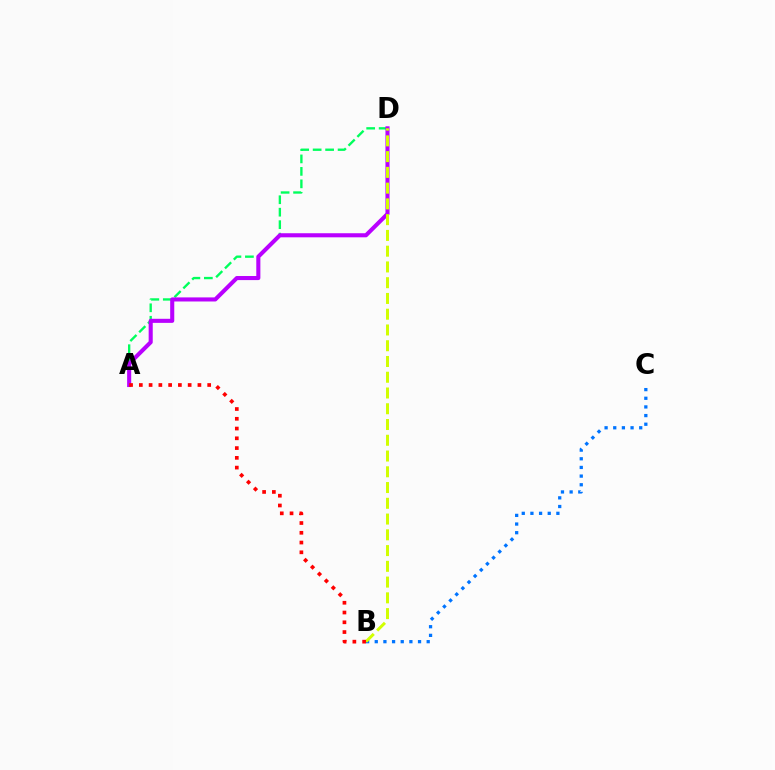{('B', 'C'): [{'color': '#0074ff', 'line_style': 'dotted', 'thickness': 2.35}], ('A', 'D'): [{'color': '#00ff5c', 'line_style': 'dashed', 'thickness': 1.69}, {'color': '#b900ff', 'line_style': 'solid', 'thickness': 2.94}], ('B', 'D'): [{'color': '#d1ff00', 'line_style': 'dashed', 'thickness': 2.14}], ('A', 'B'): [{'color': '#ff0000', 'line_style': 'dotted', 'thickness': 2.65}]}